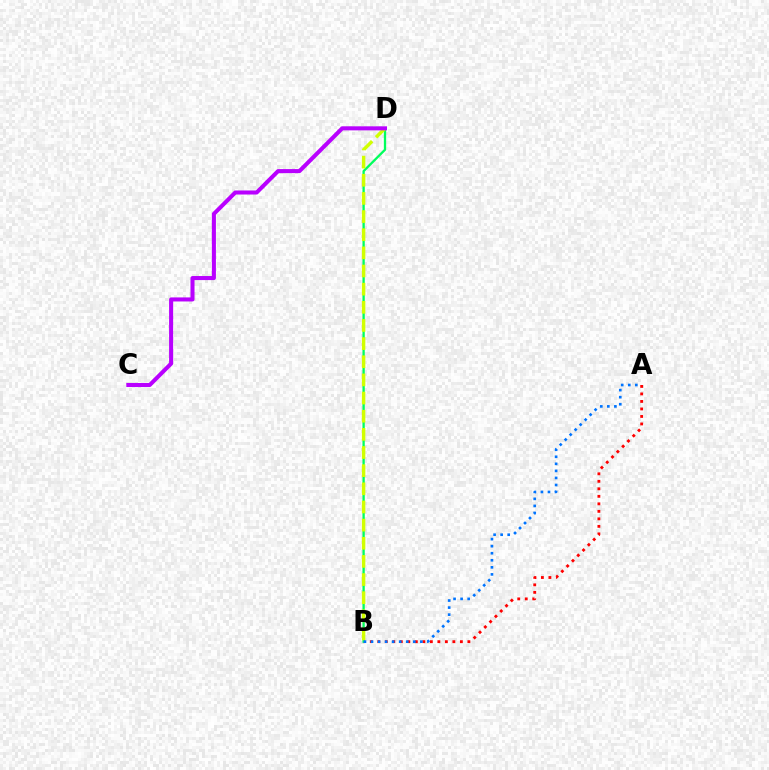{('A', 'B'): [{'color': '#ff0000', 'line_style': 'dotted', 'thickness': 2.04}, {'color': '#0074ff', 'line_style': 'dotted', 'thickness': 1.92}], ('B', 'D'): [{'color': '#00ff5c', 'line_style': 'solid', 'thickness': 1.65}, {'color': '#d1ff00', 'line_style': 'dashed', 'thickness': 2.47}], ('C', 'D'): [{'color': '#b900ff', 'line_style': 'solid', 'thickness': 2.92}]}